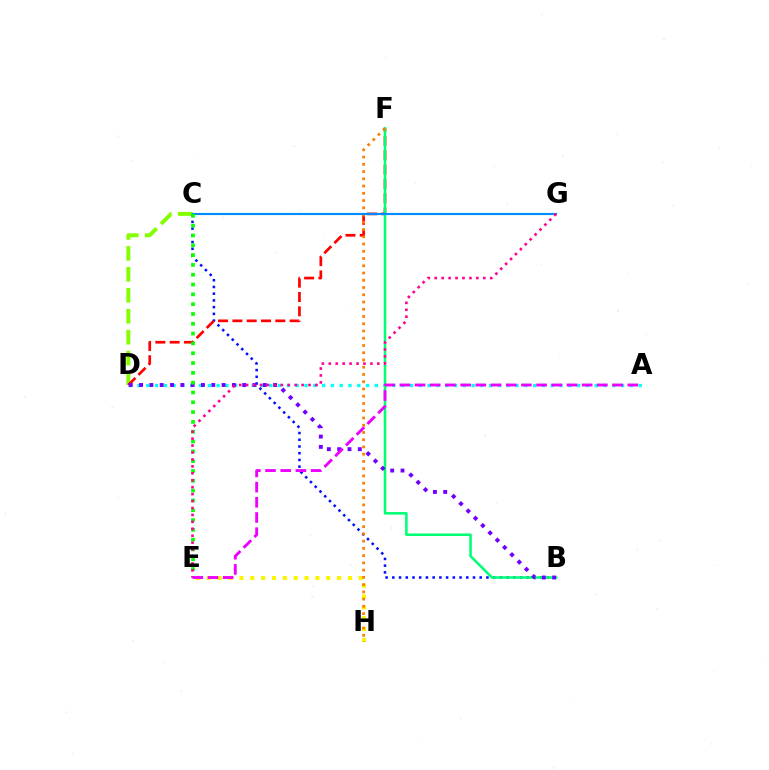{('C', 'D'): [{'color': '#84ff00', 'line_style': 'dashed', 'thickness': 2.85}], ('A', 'D'): [{'color': '#00fff6', 'line_style': 'dotted', 'thickness': 2.39}], ('E', 'H'): [{'color': '#fcf500', 'line_style': 'dotted', 'thickness': 2.95}], ('B', 'C'): [{'color': '#0010ff', 'line_style': 'dotted', 'thickness': 1.83}], ('D', 'F'): [{'color': '#ff0000', 'line_style': 'dashed', 'thickness': 1.94}], ('B', 'F'): [{'color': '#00ff74', 'line_style': 'solid', 'thickness': 1.82}], ('F', 'H'): [{'color': '#ff7c00', 'line_style': 'dotted', 'thickness': 1.97}], ('B', 'D'): [{'color': '#7200ff', 'line_style': 'dotted', 'thickness': 2.8}], ('C', 'G'): [{'color': '#008cff', 'line_style': 'solid', 'thickness': 1.53}], ('C', 'E'): [{'color': '#08ff00', 'line_style': 'dotted', 'thickness': 2.67}], ('E', 'G'): [{'color': '#ff0094', 'line_style': 'dotted', 'thickness': 1.88}], ('A', 'E'): [{'color': '#ee00ff', 'line_style': 'dashed', 'thickness': 2.06}]}